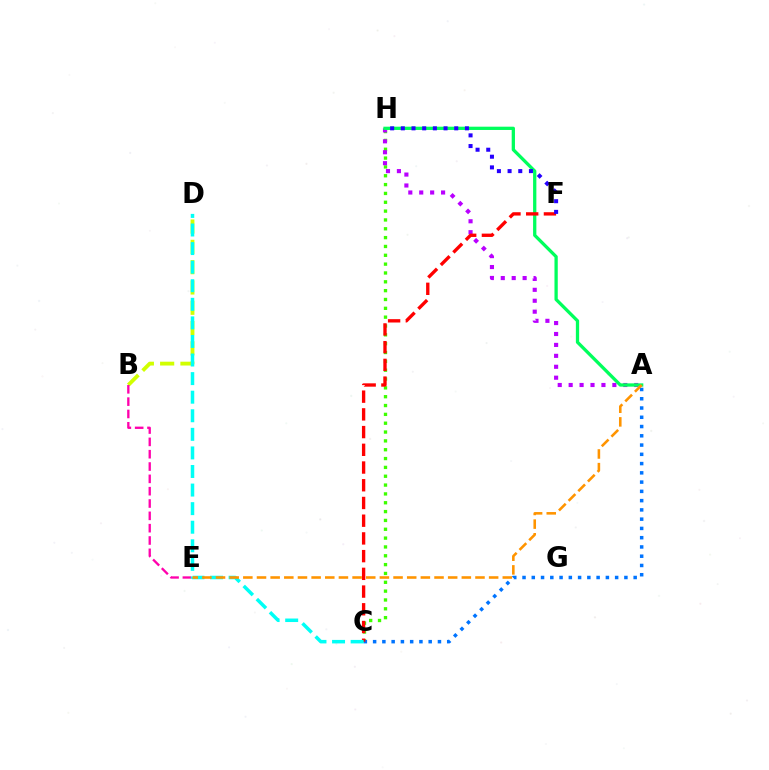{('C', 'H'): [{'color': '#3dff00', 'line_style': 'dotted', 'thickness': 2.4}], ('B', 'D'): [{'color': '#d1ff00', 'line_style': 'dashed', 'thickness': 2.76}], ('A', 'H'): [{'color': '#b900ff', 'line_style': 'dotted', 'thickness': 2.97}, {'color': '#00ff5c', 'line_style': 'solid', 'thickness': 2.36}], ('A', 'C'): [{'color': '#0074ff', 'line_style': 'dotted', 'thickness': 2.52}], ('C', 'F'): [{'color': '#ff0000', 'line_style': 'dashed', 'thickness': 2.41}], ('B', 'E'): [{'color': '#ff00ac', 'line_style': 'dashed', 'thickness': 1.67}], ('C', 'D'): [{'color': '#00fff6', 'line_style': 'dashed', 'thickness': 2.52}], ('A', 'E'): [{'color': '#ff9400', 'line_style': 'dashed', 'thickness': 1.86}], ('F', 'H'): [{'color': '#2500ff', 'line_style': 'dotted', 'thickness': 2.9}]}